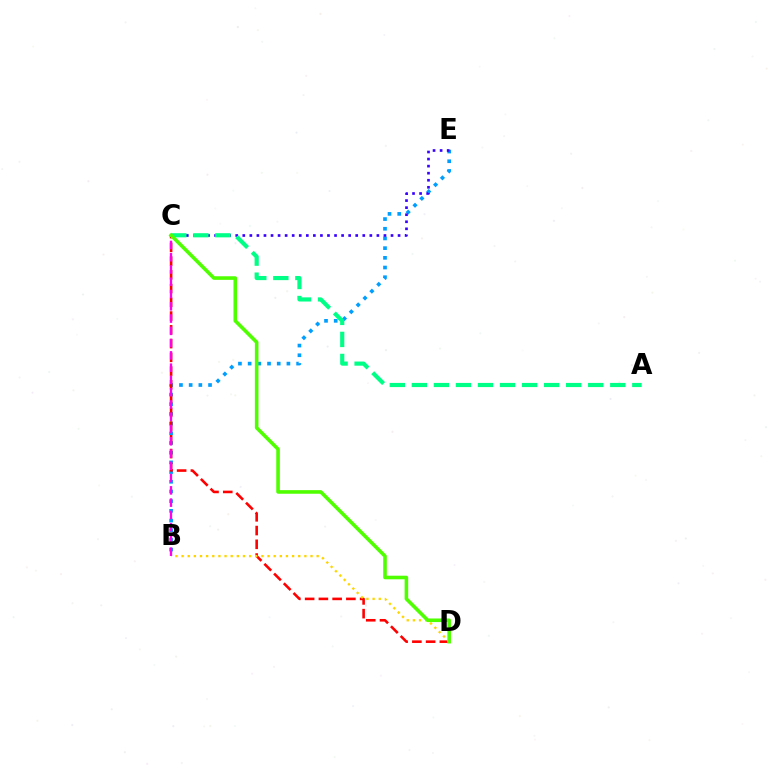{('B', 'E'): [{'color': '#009eff', 'line_style': 'dotted', 'thickness': 2.63}], ('C', 'E'): [{'color': '#3700ff', 'line_style': 'dotted', 'thickness': 1.92}], ('C', 'D'): [{'color': '#ff0000', 'line_style': 'dashed', 'thickness': 1.87}, {'color': '#4fff00', 'line_style': 'solid', 'thickness': 2.59}], ('B', 'D'): [{'color': '#ffd500', 'line_style': 'dotted', 'thickness': 1.67}], ('B', 'C'): [{'color': '#ff00ed', 'line_style': 'dashed', 'thickness': 1.67}], ('A', 'C'): [{'color': '#00ff86', 'line_style': 'dashed', 'thickness': 2.99}]}